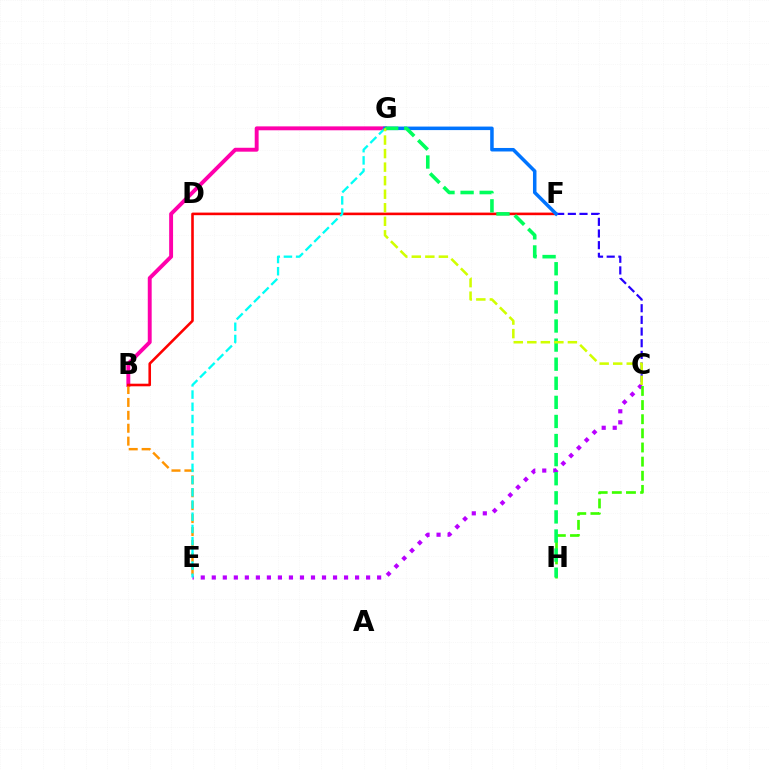{('C', 'E'): [{'color': '#b900ff', 'line_style': 'dotted', 'thickness': 2.99}], ('B', 'G'): [{'color': '#ff00ac', 'line_style': 'solid', 'thickness': 2.81}], ('B', 'E'): [{'color': '#ff9400', 'line_style': 'dashed', 'thickness': 1.75}], ('C', 'H'): [{'color': '#3dff00', 'line_style': 'dashed', 'thickness': 1.92}], ('B', 'F'): [{'color': '#ff0000', 'line_style': 'solid', 'thickness': 1.87}], ('E', 'G'): [{'color': '#00fff6', 'line_style': 'dashed', 'thickness': 1.66}], ('C', 'F'): [{'color': '#2500ff', 'line_style': 'dashed', 'thickness': 1.58}], ('F', 'G'): [{'color': '#0074ff', 'line_style': 'solid', 'thickness': 2.53}], ('G', 'H'): [{'color': '#00ff5c', 'line_style': 'dashed', 'thickness': 2.59}], ('C', 'G'): [{'color': '#d1ff00', 'line_style': 'dashed', 'thickness': 1.84}]}